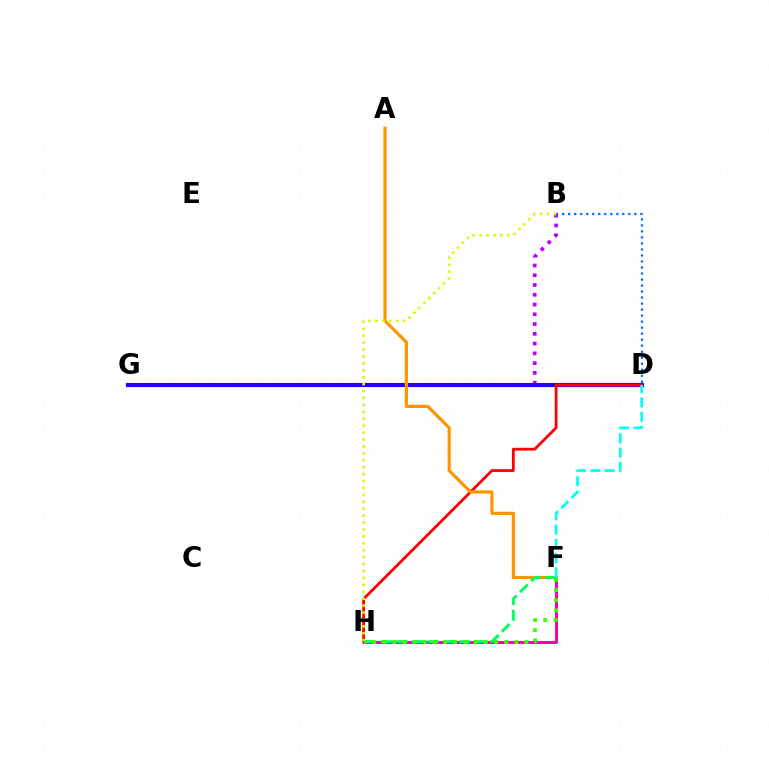{('F', 'H'): [{'color': '#ff00ac', 'line_style': 'solid', 'thickness': 2.17}, {'color': '#00ff5c', 'line_style': 'dashed', 'thickness': 2.13}, {'color': '#3dff00', 'line_style': 'dotted', 'thickness': 2.76}], ('B', 'D'): [{'color': '#0074ff', 'line_style': 'dotted', 'thickness': 1.63}], ('B', 'G'): [{'color': '#b900ff', 'line_style': 'dotted', 'thickness': 2.65}], ('D', 'G'): [{'color': '#2500ff', 'line_style': 'solid', 'thickness': 2.98}], ('D', 'H'): [{'color': '#ff0000', 'line_style': 'solid', 'thickness': 2.01}], ('A', 'F'): [{'color': '#ff9400', 'line_style': 'solid', 'thickness': 2.26}], ('B', 'H'): [{'color': '#d1ff00', 'line_style': 'dotted', 'thickness': 1.88}], ('D', 'F'): [{'color': '#00fff6', 'line_style': 'dashed', 'thickness': 1.94}]}